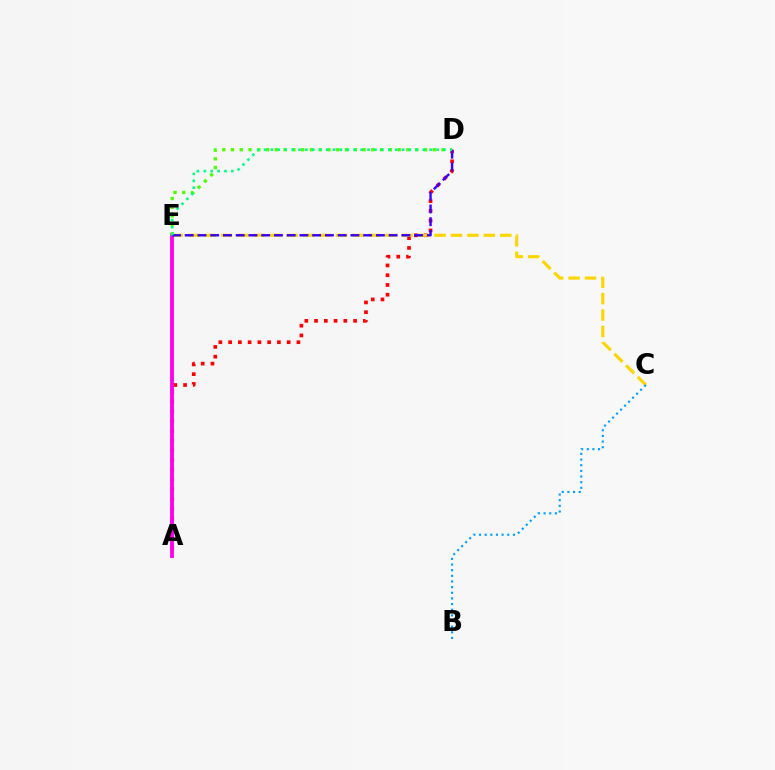{('A', 'D'): [{'color': '#ff0000', 'line_style': 'dotted', 'thickness': 2.65}], ('C', 'E'): [{'color': '#ffd500', 'line_style': 'dashed', 'thickness': 2.23}], ('A', 'E'): [{'color': '#ff00ed', 'line_style': 'solid', 'thickness': 2.76}], ('B', 'C'): [{'color': '#009eff', 'line_style': 'dotted', 'thickness': 1.53}], ('D', 'E'): [{'color': '#4fff00', 'line_style': 'dotted', 'thickness': 2.38}, {'color': '#3700ff', 'line_style': 'dashed', 'thickness': 1.73}, {'color': '#00ff86', 'line_style': 'dotted', 'thickness': 1.88}]}